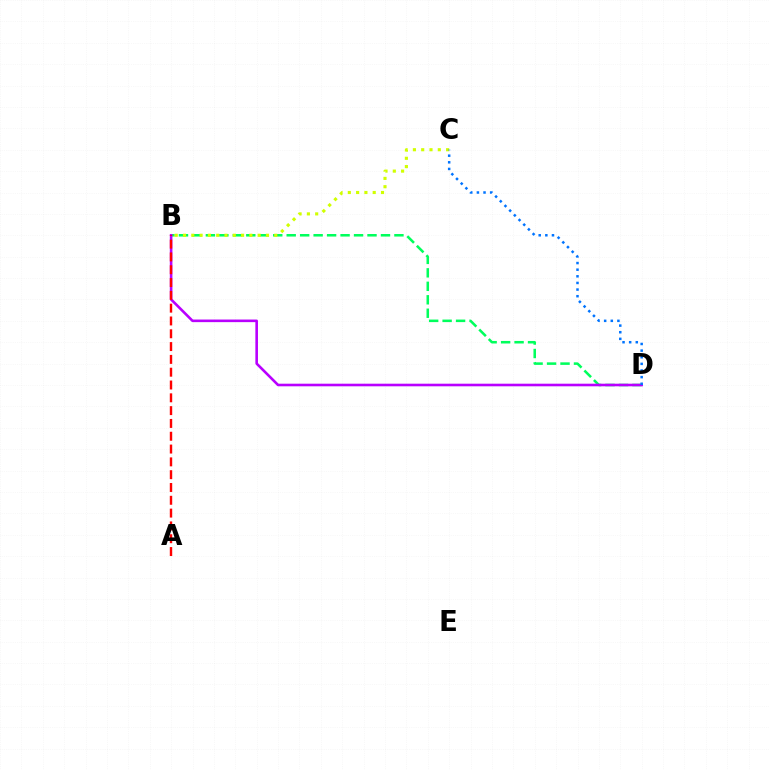{('B', 'D'): [{'color': '#00ff5c', 'line_style': 'dashed', 'thickness': 1.83}, {'color': '#b900ff', 'line_style': 'solid', 'thickness': 1.88}], ('B', 'C'): [{'color': '#d1ff00', 'line_style': 'dotted', 'thickness': 2.25}], ('C', 'D'): [{'color': '#0074ff', 'line_style': 'dotted', 'thickness': 1.8}], ('A', 'B'): [{'color': '#ff0000', 'line_style': 'dashed', 'thickness': 1.74}]}